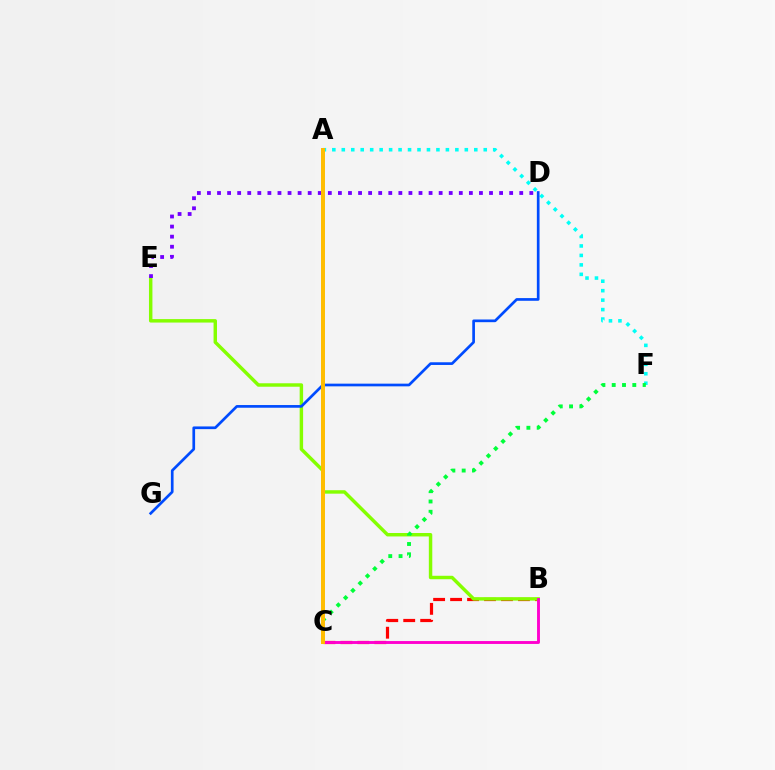{('B', 'C'): [{'color': '#ff0000', 'line_style': 'dashed', 'thickness': 2.3}, {'color': '#ff00cf', 'line_style': 'solid', 'thickness': 2.08}], ('A', 'F'): [{'color': '#00fff6', 'line_style': 'dotted', 'thickness': 2.57}], ('B', 'E'): [{'color': '#84ff00', 'line_style': 'solid', 'thickness': 2.48}], ('C', 'F'): [{'color': '#00ff39', 'line_style': 'dotted', 'thickness': 2.8}], ('D', 'G'): [{'color': '#004bff', 'line_style': 'solid', 'thickness': 1.94}], ('D', 'E'): [{'color': '#7200ff', 'line_style': 'dotted', 'thickness': 2.74}], ('A', 'C'): [{'color': '#ffbd00', 'line_style': 'solid', 'thickness': 2.86}]}